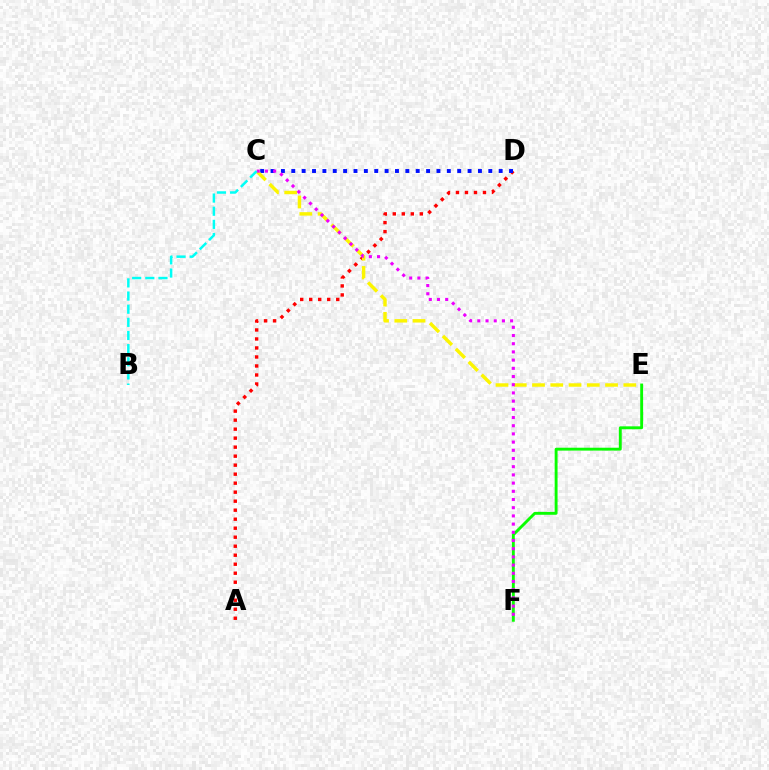{('A', 'D'): [{'color': '#ff0000', 'line_style': 'dotted', 'thickness': 2.45}], ('E', 'F'): [{'color': '#08ff00', 'line_style': 'solid', 'thickness': 2.08}], ('C', 'D'): [{'color': '#0010ff', 'line_style': 'dotted', 'thickness': 2.82}], ('C', 'E'): [{'color': '#fcf500', 'line_style': 'dashed', 'thickness': 2.48}], ('C', 'F'): [{'color': '#ee00ff', 'line_style': 'dotted', 'thickness': 2.23}], ('B', 'C'): [{'color': '#00fff6', 'line_style': 'dashed', 'thickness': 1.79}]}